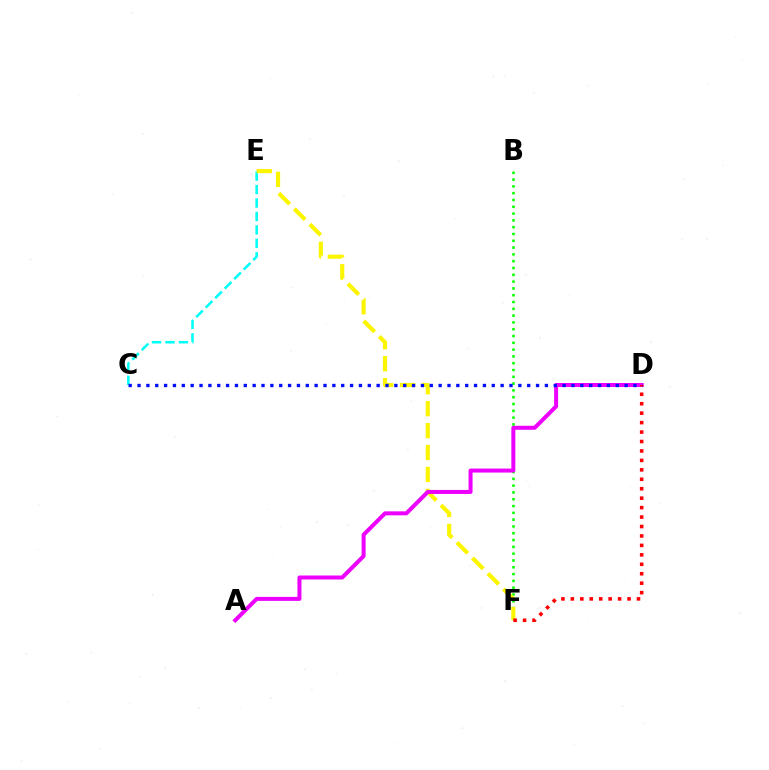{('C', 'E'): [{'color': '#00fff6', 'line_style': 'dashed', 'thickness': 1.83}], ('B', 'F'): [{'color': '#08ff00', 'line_style': 'dotted', 'thickness': 1.85}], ('E', 'F'): [{'color': '#fcf500', 'line_style': 'dashed', 'thickness': 2.98}], ('A', 'D'): [{'color': '#ee00ff', 'line_style': 'solid', 'thickness': 2.88}], ('D', 'F'): [{'color': '#ff0000', 'line_style': 'dotted', 'thickness': 2.57}], ('C', 'D'): [{'color': '#0010ff', 'line_style': 'dotted', 'thickness': 2.41}]}